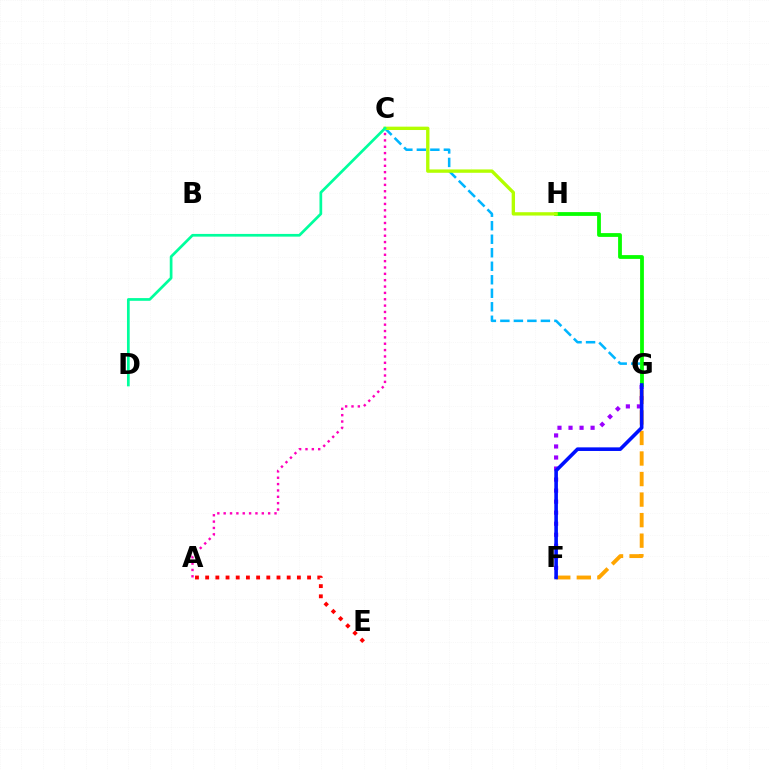{('F', 'G'): [{'color': '#9b00ff', 'line_style': 'dotted', 'thickness': 3.0}, {'color': '#ffa500', 'line_style': 'dashed', 'thickness': 2.79}, {'color': '#0010ff', 'line_style': 'solid', 'thickness': 2.6}], ('C', 'G'): [{'color': '#00b5ff', 'line_style': 'dashed', 'thickness': 1.83}], ('G', 'H'): [{'color': '#08ff00', 'line_style': 'solid', 'thickness': 2.73}], ('A', 'C'): [{'color': '#ff00bd', 'line_style': 'dotted', 'thickness': 1.73}], ('C', 'H'): [{'color': '#b3ff00', 'line_style': 'solid', 'thickness': 2.41}], ('A', 'E'): [{'color': '#ff0000', 'line_style': 'dotted', 'thickness': 2.77}], ('C', 'D'): [{'color': '#00ff9d', 'line_style': 'solid', 'thickness': 1.95}]}